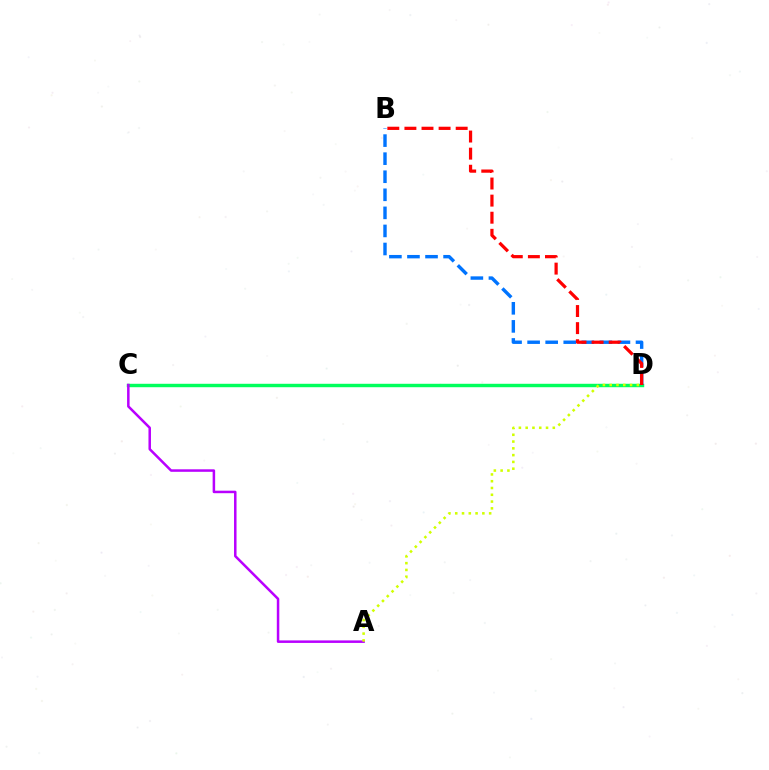{('C', 'D'): [{'color': '#00ff5c', 'line_style': 'solid', 'thickness': 2.47}], ('A', 'C'): [{'color': '#b900ff', 'line_style': 'solid', 'thickness': 1.81}], ('B', 'D'): [{'color': '#0074ff', 'line_style': 'dashed', 'thickness': 2.45}, {'color': '#ff0000', 'line_style': 'dashed', 'thickness': 2.32}], ('A', 'D'): [{'color': '#d1ff00', 'line_style': 'dotted', 'thickness': 1.84}]}